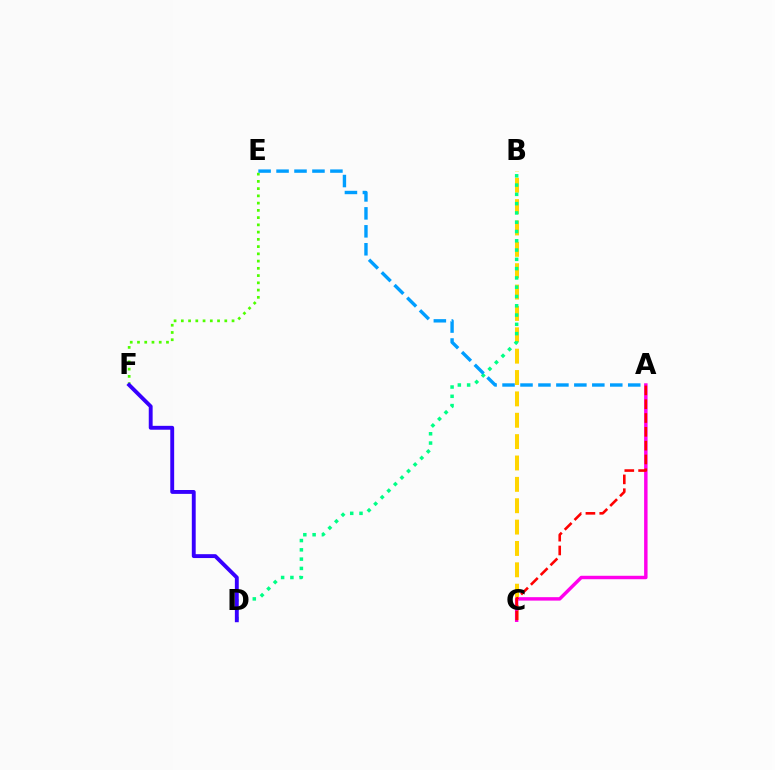{('B', 'C'): [{'color': '#ffd500', 'line_style': 'dashed', 'thickness': 2.9}], ('A', 'C'): [{'color': '#ff00ed', 'line_style': 'solid', 'thickness': 2.48}, {'color': '#ff0000', 'line_style': 'dashed', 'thickness': 1.88}], ('E', 'F'): [{'color': '#4fff00', 'line_style': 'dotted', 'thickness': 1.97}], ('B', 'D'): [{'color': '#00ff86', 'line_style': 'dotted', 'thickness': 2.52}], ('D', 'F'): [{'color': '#3700ff', 'line_style': 'solid', 'thickness': 2.79}], ('A', 'E'): [{'color': '#009eff', 'line_style': 'dashed', 'thickness': 2.44}]}